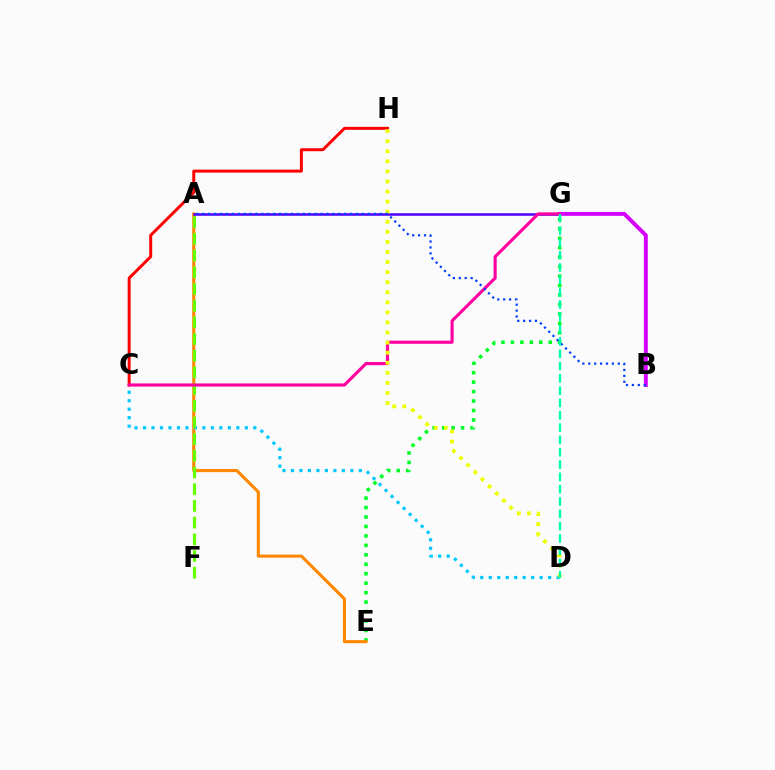{('E', 'G'): [{'color': '#00ff27', 'line_style': 'dotted', 'thickness': 2.57}], ('A', 'E'): [{'color': '#ff8800', 'line_style': 'solid', 'thickness': 2.23}], ('C', 'D'): [{'color': '#00c7ff', 'line_style': 'dotted', 'thickness': 2.3}], ('C', 'H'): [{'color': '#ff0000', 'line_style': 'solid', 'thickness': 2.14}], ('A', 'G'): [{'color': '#4f00ff', 'line_style': 'solid', 'thickness': 1.82}], ('A', 'F'): [{'color': '#66ff00', 'line_style': 'dashed', 'thickness': 2.27}], ('B', 'G'): [{'color': '#d600ff', 'line_style': 'solid', 'thickness': 2.8}], ('C', 'G'): [{'color': '#ff00a0', 'line_style': 'solid', 'thickness': 2.25}], ('D', 'H'): [{'color': '#eeff00', 'line_style': 'dotted', 'thickness': 2.74}], ('A', 'B'): [{'color': '#003fff', 'line_style': 'dotted', 'thickness': 1.61}], ('D', 'G'): [{'color': '#00ffaf', 'line_style': 'dashed', 'thickness': 1.67}]}